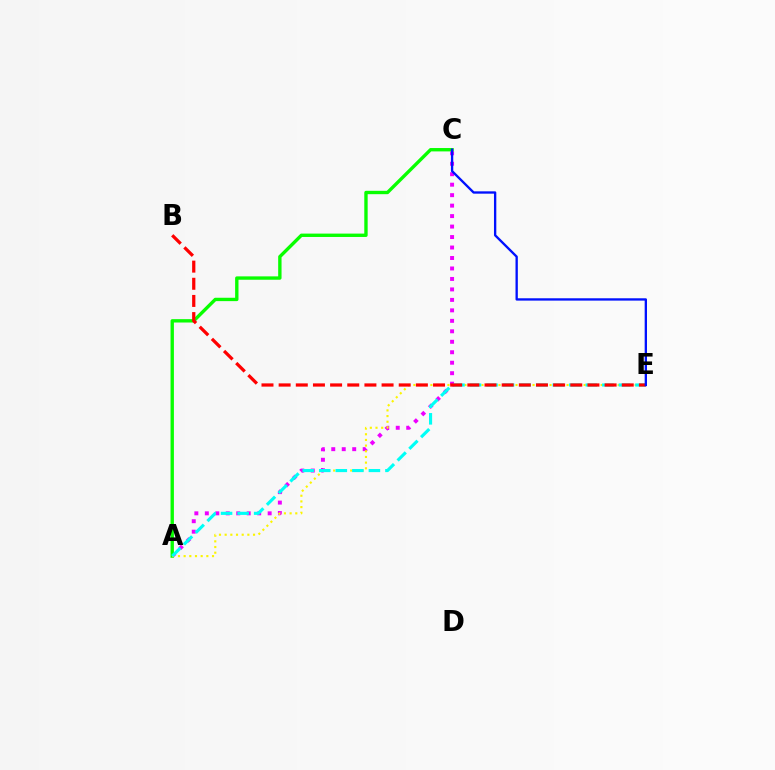{('A', 'C'): [{'color': '#ee00ff', 'line_style': 'dotted', 'thickness': 2.85}, {'color': '#08ff00', 'line_style': 'solid', 'thickness': 2.42}], ('A', 'E'): [{'color': '#fcf500', 'line_style': 'dotted', 'thickness': 1.54}, {'color': '#00fff6', 'line_style': 'dashed', 'thickness': 2.25}], ('B', 'E'): [{'color': '#ff0000', 'line_style': 'dashed', 'thickness': 2.33}], ('C', 'E'): [{'color': '#0010ff', 'line_style': 'solid', 'thickness': 1.68}]}